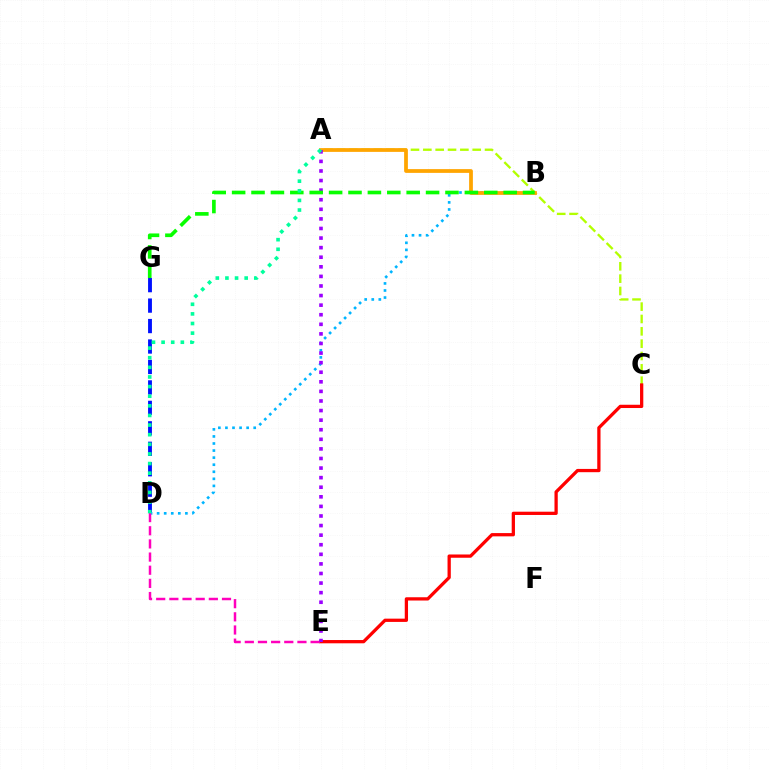{('D', 'G'): [{'color': '#0010ff', 'line_style': 'dashed', 'thickness': 2.78}], ('A', 'C'): [{'color': '#b3ff00', 'line_style': 'dashed', 'thickness': 1.68}], ('B', 'D'): [{'color': '#00b5ff', 'line_style': 'dotted', 'thickness': 1.92}], ('C', 'E'): [{'color': '#ff0000', 'line_style': 'solid', 'thickness': 2.35}], ('D', 'E'): [{'color': '#ff00bd', 'line_style': 'dashed', 'thickness': 1.79}], ('A', 'B'): [{'color': '#ffa500', 'line_style': 'solid', 'thickness': 2.7}], ('A', 'E'): [{'color': '#9b00ff', 'line_style': 'dotted', 'thickness': 2.6}], ('B', 'G'): [{'color': '#08ff00', 'line_style': 'dashed', 'thickness': 2.63}], ('A', 'D'): [{'color': '#00ff9d', 'line_style': 'dotted', 'thickness': 2.61}]}